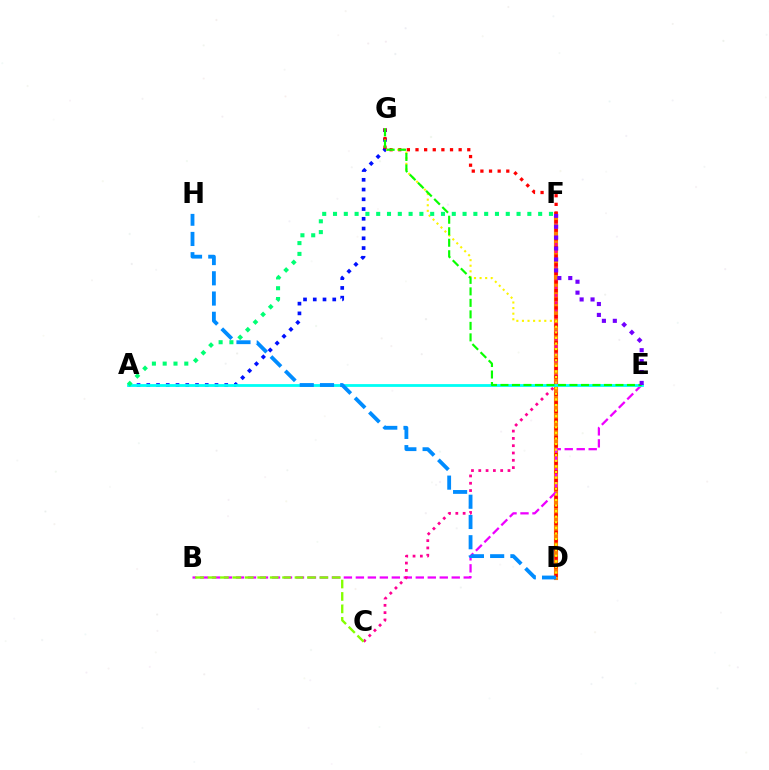{('D', 'F'): [{'color': '#ff7c00', 'line_style': 'solid', 'thickness': 2.97}], ('B', 'E'): [{'color': '#ee00ff', 'line_style': 'dashed', 'thickness': 1.63}], ('C', 'F'): [{'color': '#ff0094', 'line_style': 'dotted', 'thickness': 1.98}], ('A', 'G'): [{'color': '#0010ff', 'line_style': 'dotted', 'thickness': 2.65}], ('D', 'G'): [{'color': '#ff0000', 'line_style': 'dotted', 'thickness': 2.34}, {'color': '#fcf500', 'line_style': 'dotted', 'thickness': 1.52}], ('A', 'E'): [{'color': '#00fff6', 'line_style': 'solid', 'thickness': 2.01}], ('E', 'G'): [{'color': '#08ff00', 'line_style': 'dashed', 'thickness': 1.56}], ('E', 'F'): [{'color': '#7200ff', 'line_style': 'dotted', 'thickness': 2.97}], ('D', 'H'): [{'color': '#008cff', 'line_style': 'dashed', 'thickness': 2.75}], ('B', 'C'): [{'color': '#84ff00', 'line_style': 'dashed', 'thickness': 1.69}], ('A', 'F'): [{'color': '#00ff74', 'line_style': 'dotted', 'thickness': 2.93}]}